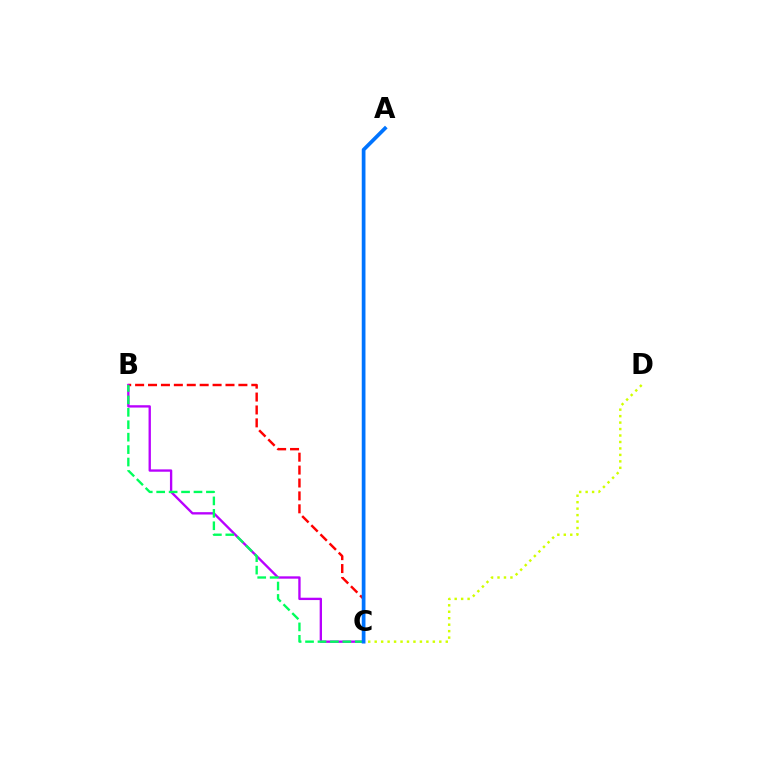{('C', 'D'): [{'color': '#d1ff00', 'line_style': 'dotted', 'thickness': 1.76}], ('B', 'C'): [{'color': '#ff0000', 'line_style': 'dashed', 'thickness': 1.75}, {'color': '#b900ff', 'line_style': 'solid', 'thickness': 1.69}, {'color': '#00ff5c', 'line_style': 'dashed', 'thickness': 1.69}], ('A', 'C'): [{'color': '#0074ff', 'line_style': 'solid', 'thickness': 2.67}]}